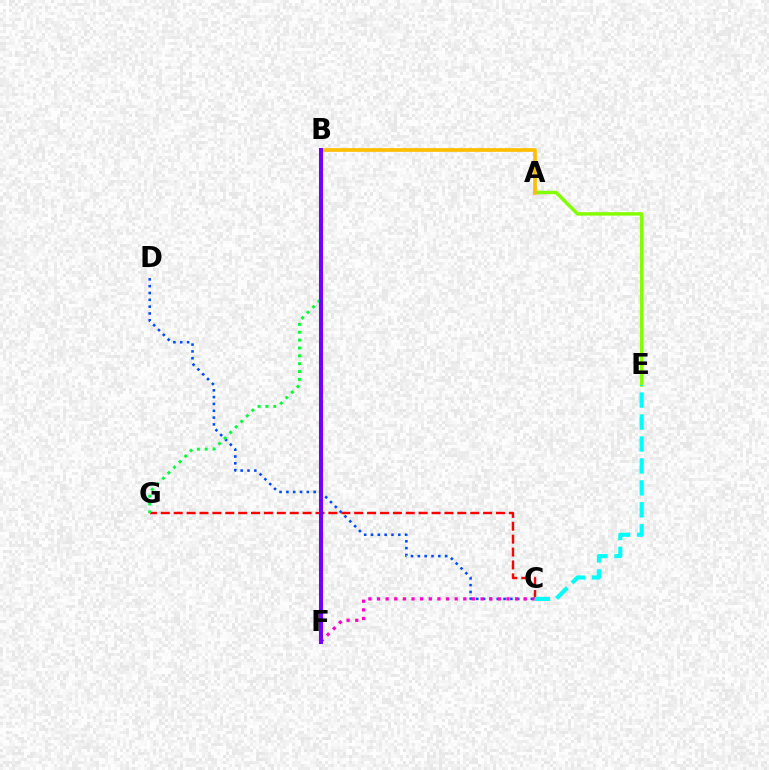{('A', 'E'): [{'color': '#84ff00', 'line_style': 'solid', 'thickness': 2.51}], ('C', 'G'): [{'color': '#ff0000', 'line_style': 'dashed', 'thickness': 1.75}], ('C', 'D'): [{'color': '#004bff', 'line_style': 'dotted', 'thickness': 1.85}], ('A', 'B'): [{'color': '#ffbd00', 'line_style': 'solid', 'thickness': 2.64}], ('C', 'F'): [{'color': '#ff00cf', 'line_style': 'dotted', 'thickness': 2.34}], ('C', 'E'): [{'color': '#00fff6', 'line_style': 'dashed', 'thickness': 2.98}], ('B', 'G'): [{'color': '#00ff39', 'line_style': 'dotted', 'thickness': 2.13}], ('B', 'F'): [{'color': '#7200ff', 'line_style': 'solid', 'thickness': 2.91}]}